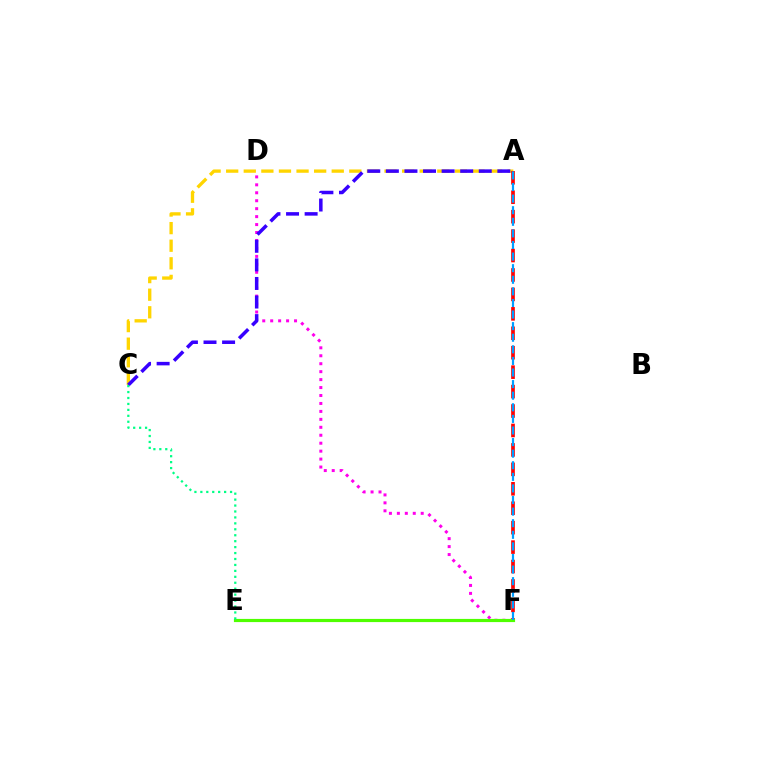{('D', 'F'): [{'color': '#ff00ed', 'line_style': 'dotted', 'thickness': 2.16}], ('A', 'C'): [{'color': '#ffd500', 'line_style': 'dashed', 'thickness': 2.39}, {'color': '#3700ff', 'line_style': 'dashed', 'thickness': 2.52}], ('A', 'F'): [{'color': '#ff0000', 'line_style': 'dashed', 'thickness': 2.64}, {'color': '#009eff', 'line_style': 'dashed', 'thickness': 1.57}], ('E', 'F'): [{'color': '#4fff00', 'line_style': 'solid', 'thickness': 2.28}], ('C', 'E'): [{'color': '#00ff86', 'line_style': 'dotted', 'thickness': 1.61}]}